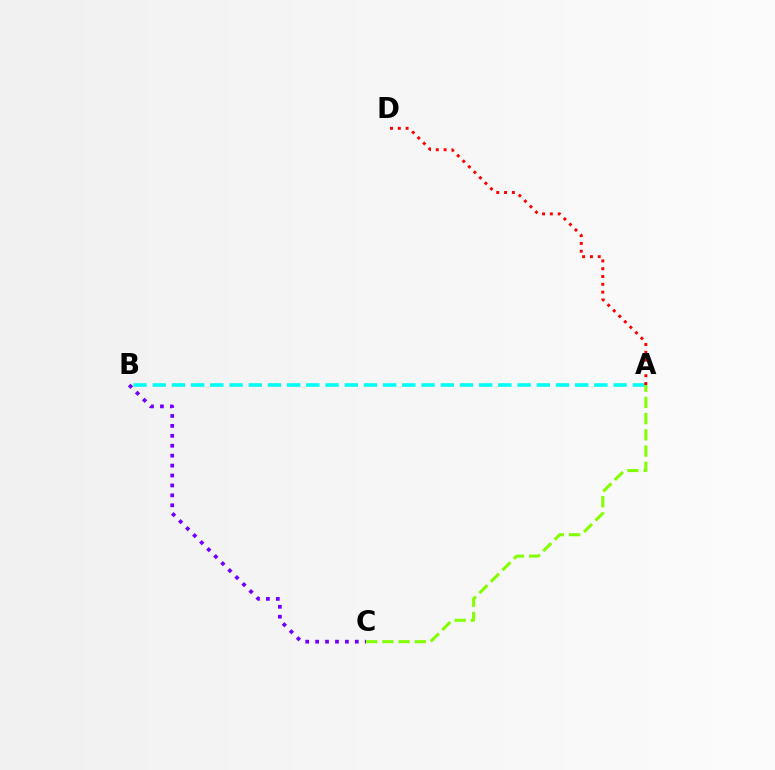{('B', 'C'): [{'color': '#7200ff', 'line_style': 'dotted', 'thickness': 2.7}], ('A', 'B'): [{'color': '#00fff6', 'line_style': 'dashed', 'thickness': 2.61}], ('A', 'C'): [{'color': '#84ff00', 'line_style': 'dashed', 'thickness': 2.2}], ('A', 'D'): [{'color': '#ff0000', 'line_style': 'dotted', 'thickness': 2.12}]}